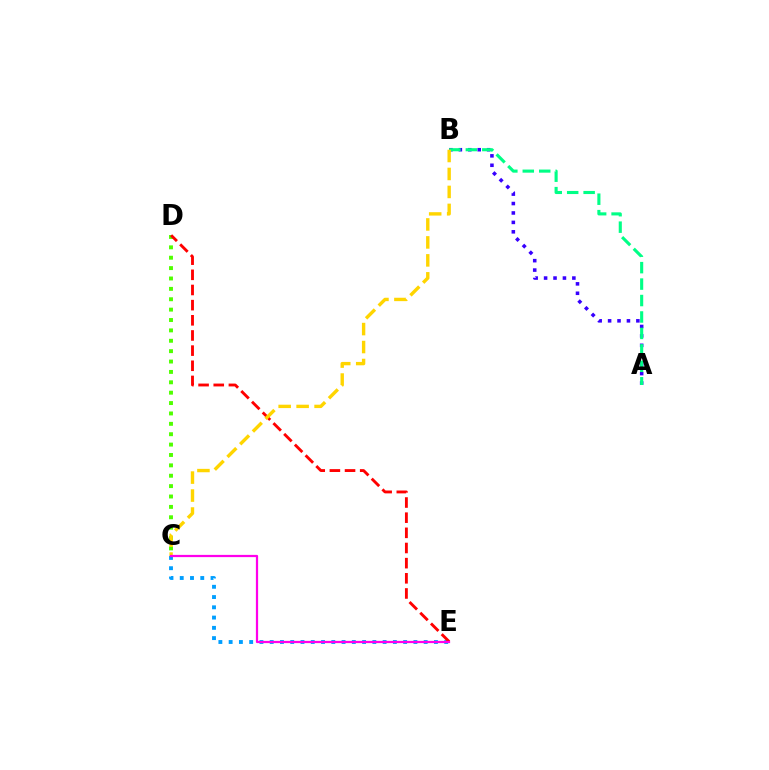{('A', 'B'): [{'color': '#3700ff', 'line_style': 'dotted', 'thickness': 2.56}, {'color': '#00ff86', 'line_style': 'dashed', 'thickness': 2.23}], ('C', 'D'): [{'color': '#4fff00', 'line_style': 'dotted', 'thickness': 2.82}], ('C', 'E'): [{'color': '#009eff', 'line_style': 'dotted', 'thickness': 2.79}, {'color': '#ff00ed', 'line_style': 'solid', 'thickness': 1.61}], ('D', 'E'): [{'color': '#ff0000', 'line_style': 'dashed', 'thickness': 2.06}], ('B', 'C'): [{'color': '#ffd500', 'line_style': 'dashed', 'thickness': 2.44}]}